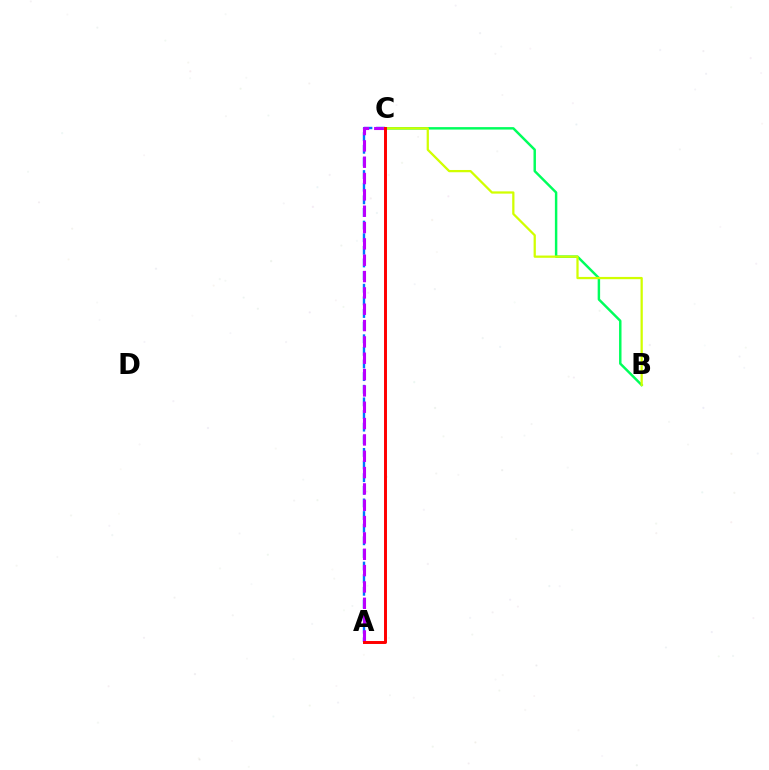{('A', 'C'): [{'color': '#0074ff', 'line_style': 'dashed', 'thickness': 1.72}, {'color': '#b900ff', 'line_style': 'dashed', 'thickness': 2.22}, {'color': '#ff0000', 'line_style': 'solid', 'thickness': 2.13}], ('B', 'C'): [{'color': '#00ff5c', 'line_style': 'solid', 'thickness': 1.77}, {'color': '#d1ff00', 'line_style': 'solid', 'thickness': 1.63}]}